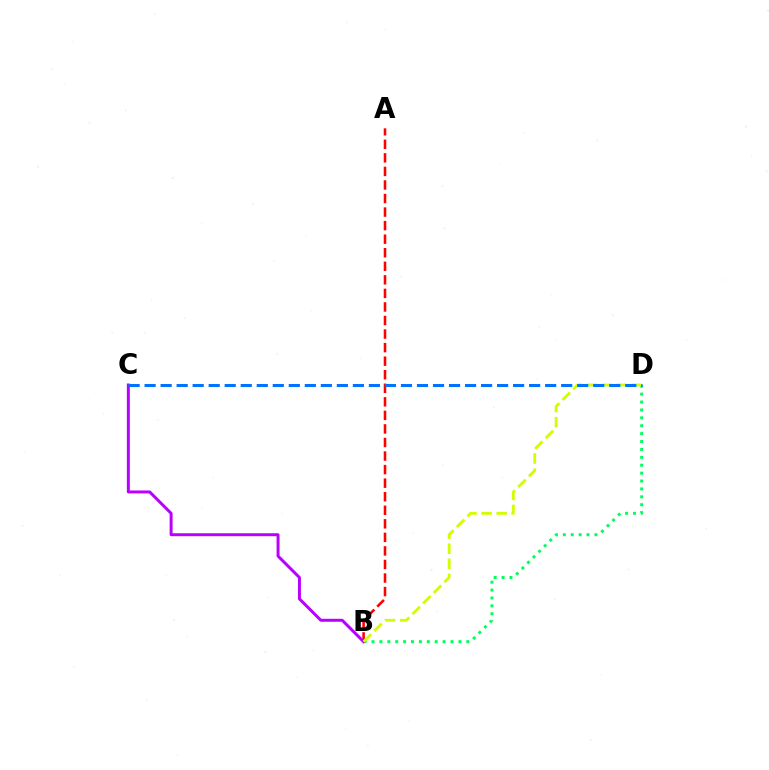{('B', 'D'): [{'color': '#00ff5c', 'line_style': 'dotted', 'thickness': 2.15}, {'color': '#d1ff00', 'line_style': 'dashed', 'thickness': 2.05}], ('A', 'B'): [{'color': '#ff0000', 'line_style': 'dashed', 'thickness': 1.84}], ('B', 'C'): [{'color': '#b900ff', 'line_style': 'solid', 'thickness': 2.14}], ('C', 'D'): [{'color': '#0074ff', 'line_style': 'dashed', 'thickness': 2.18}]}